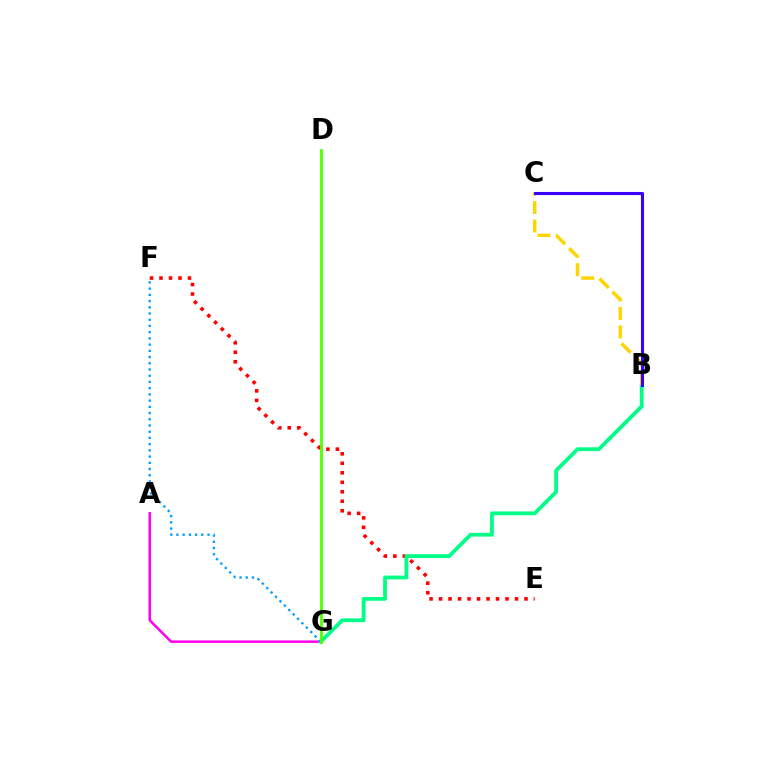{('A', 'G'): [{'color': '#ff00ed', 'line_style': 'solid', 'thickness': 1.81}], ('E', 'F'): [{'color': '#ff0000', 'line_style': 'dotted', 'thickness': 2.58}], ('B', 'G'): [{'color': '#00ff86', 'line_style': 'solid', 'thickness': 2.72}], ('B', 'C'): [{'color': '#ffd500', 'line_style': 'dashed', 'thickness': 2.51}, {'color': '#3700ff', 'line_style': 'solid', 'thickness': 2.21}], ('F', 'G'): [{'color': '#009eff', 'line_style': 'dotted', 'thickness': 1.69}], ('D', 'G'): [{'color': '#4fff00', 'line_style': 'solid', 'thickness': 2.01}]}